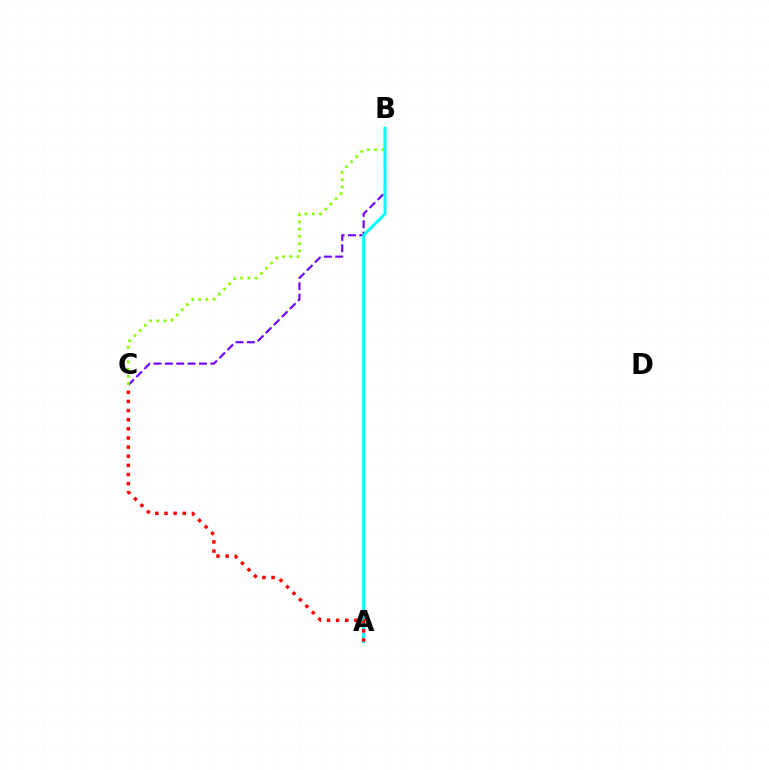{('B', 'C'): [{'color': '#7200ff', 'line_style': 'dashed', 'thickness': 1.54}, {'color': '#84ff00', 'line_style': 'dotted', 'thickness': 1.97}], ('A', 'B'): [{'color': '#00fff6', 'line_style': 'solid', 'thickness': 2.11}], ('A', 'C'): [{'color': '#ff0000', 'line_style': 'dotted', 'thickness': 2.48}]}